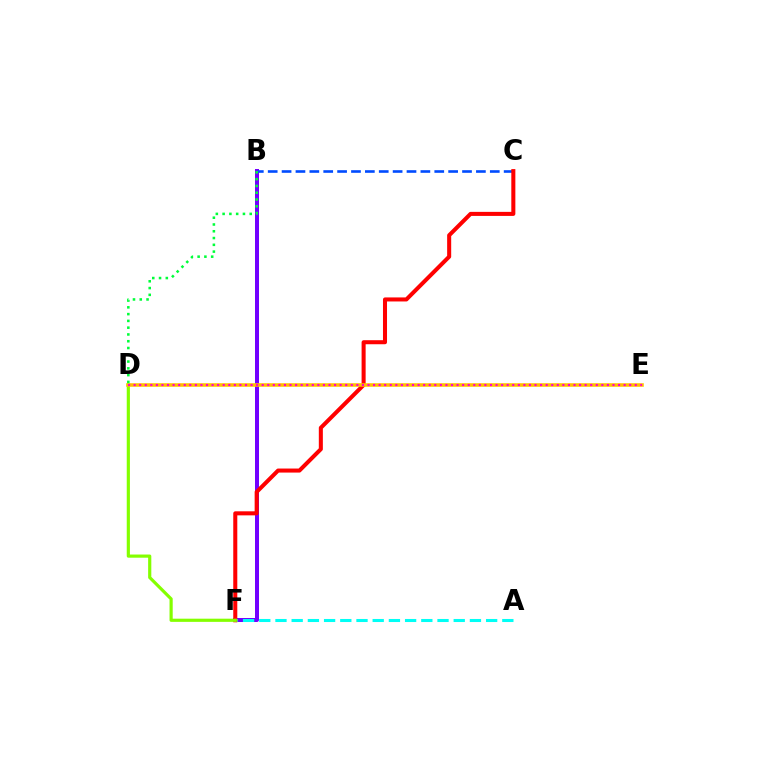{('B', 'F'): [{'color': '#7200ff', 'line_style': 'solid', 'thickness': 2.88}], ('B', 'C'): [{'color': '#004bff', 'line_style': 'dashed', 'thickness': 1.89}], ('A', 'F'): [{'color': '#00fff6', 'line_style': 'dashed', 'thickness': 2.2}], ('C', 'F'): [{'color': '#ff0000', 'line_style': 'solid', 'thickness': 2.91}], ('D', 'F'): [{'color': '#84ff00', 'line_style': 'solid', 'thickness': 2.29}], ('D', 'E'): [{'color': '#ffbd00', 'line_style': 'solid', 'thickness': 2.56}, {'color': '#ff00cf', 'line_style': 'dotted', 'thickness': 1.51}], ('B', 'D'): [{'color': '#00ff39', 'line_style': 'dotted', 'thickness': 1.84}]}